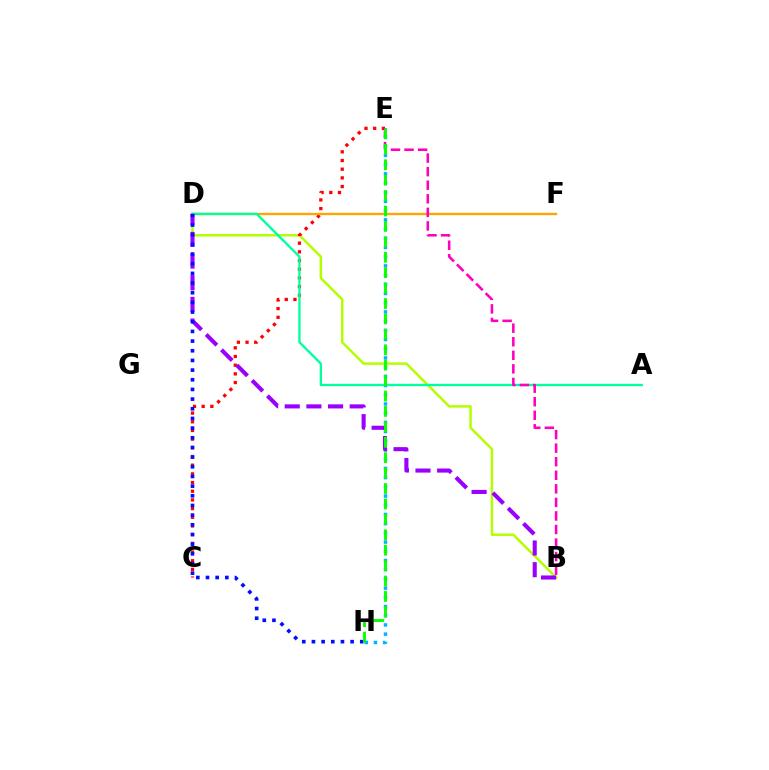{('B', 'D'): [{'color': '#b3ff00', 'line_style': 'solid', 'thickness': 1.79}, {'color': '#9b00ff', 'line_style': 'dashed', 'thickness': 2.94}], ('E', 'H'): [{'color': '#00b5ff', 'line_style': 'dotted', 'thickness': 2.5}, {'color': '#08ff00', 'line_style': 'dashed', 'thickness': 2.09}], ('C', 'E'): [{'color': '#ff0000', 'line_style': 'dotted', 'thickness': 2.36}], ('D', 'F'): [{'color': '#ffa500', 'line_style': 'solid', 'thickness': 1.68}], ('A', 'D'): [{'color': '#00ff9d', 'line_style': 'solid', 'thickness': 1.68}], ('B', 'E'): [{'color': '#ff00bd', 'line_style': 'dashed', 'thickness': 1.84}], ('D', 'H'): [{'color': '#0010ff', 'line_style': 'dotted', 'thickness': 2.63}]}